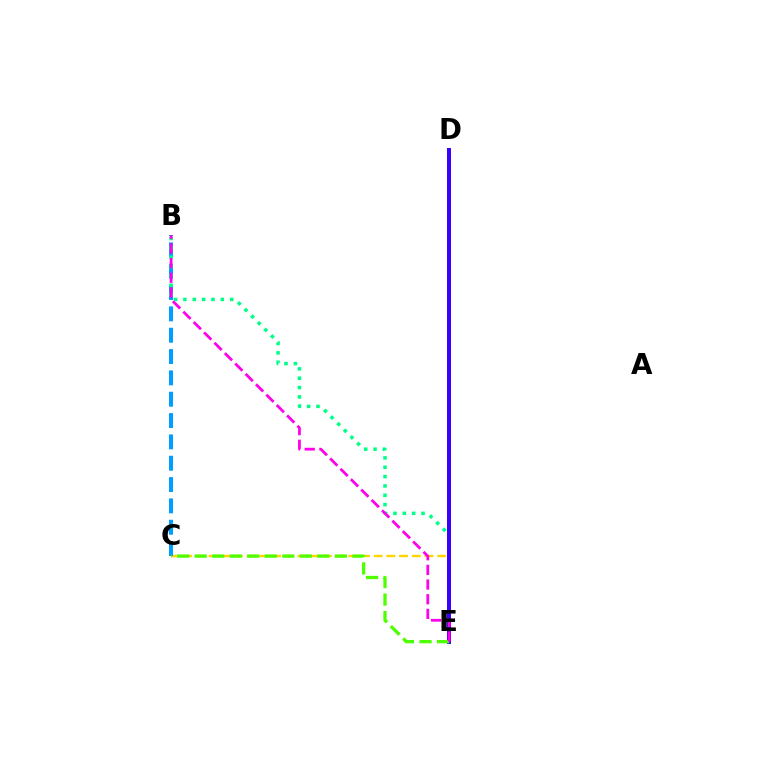{('C', 'E'): [{'color': '#ffd500', 'line_style': 'dashed', 'thickness': 1.73}, {'color': '#4fff00', 'line_style': 'dashed', 'thickness': 2.38}], ('B', 'C'): [{'color': '#009eff', 'line_style': 'dashed', 'thickness': 2.9}], ('B', 'E'): [{'color': '#00ff86', 'line_style': 'dotted', 'thickness': 2.54}, {'color': '#ff00ed', 'line_style': 'dashed', 'thickness': 1.99}], ('D', 'E'): [{'color': '#ff0000', 'line_style': 'dotted', 'thickness': 2.66}, {'color': '#3700ff', 'line_style': 'solid', 'thickness': 2.86}]}